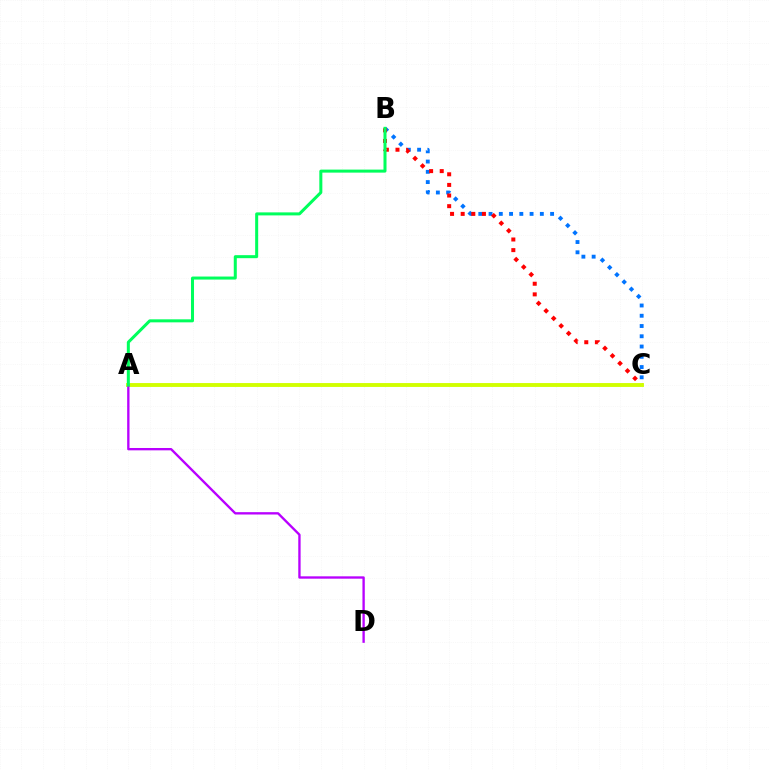{('B', 'C'): [{'color': '#0074ff', 'line_style': 'dotted', 'thickness': 2.79}, {'color': '#ff0000', 'line_style': 'dotted', 'thickness': 2.89}], ('A', 'C'): [{'color': '#d1ff00', 'line_style': 'solid', 'thickness': 2.79}], ('A', 'D'): [{'color': '#b900ff', 'line_style': 'solid', 'thickness': 1.69}], ('A', 'B'): [{'color': '#00ff5c', 'line_style': 'solid', 'thickness': 2.18}]}